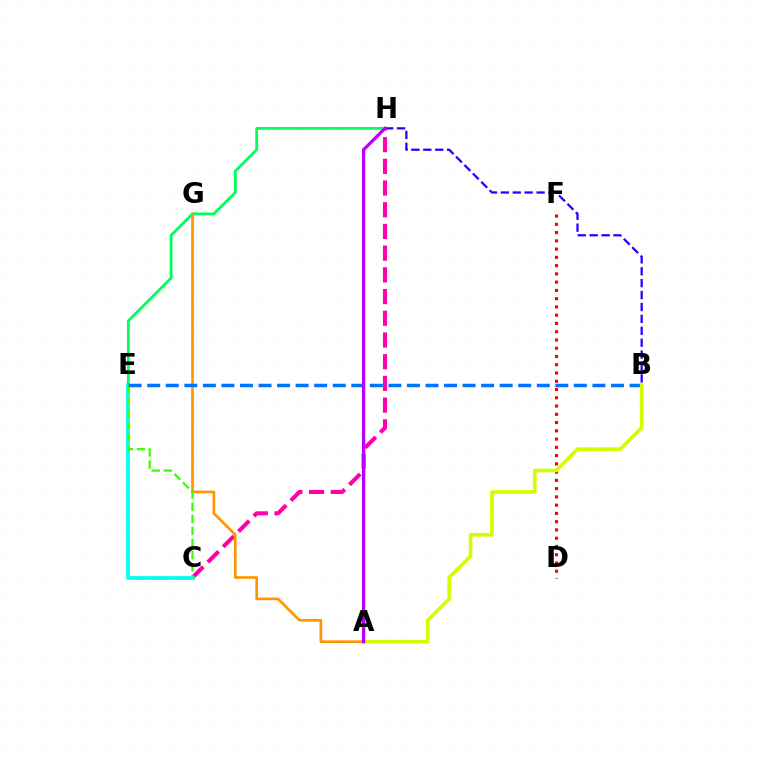{('C', 'H'): [{'color': '#ff00ac', 'line_style': 'dashed', 'thickness': 2.95}], ('C', 'E'): [{'color': '#00fff6', 'line_style': 'solid', 'thickness': 2.69}, {'color': '#3dff00', 'line_style': 'dashed', 'thickness': 1.64}], ('E', 'H'): [{'color': '#00ff5c', 'line_style': 'solid', 'thickness': 2.03}], ('A', 'G'): [{'color': '#ff9400', 'line_style': 'solid', 'thickness': 1.91}], ('D', 'F'): [{'color': '#ff0000', 'line_style': 'dotted', 'thickness': 2.24}], ('B', 'E'): [{'color': '#0074ff', 'line_style': 'dashed', 'thickness': 2.52}], ('B', 'H'): [{'color': '#2500ff', 'line_style': 'dashed', 'thickness': 1.62}], ('A', 'B'): [{'color': '#d1ff00', 'line_style': 'solid', 'thickness': 2.59}], ('A', 'H'): [{'color': '#b900ff', 'line_style': 'solid', 'thickness': 2.34}]}